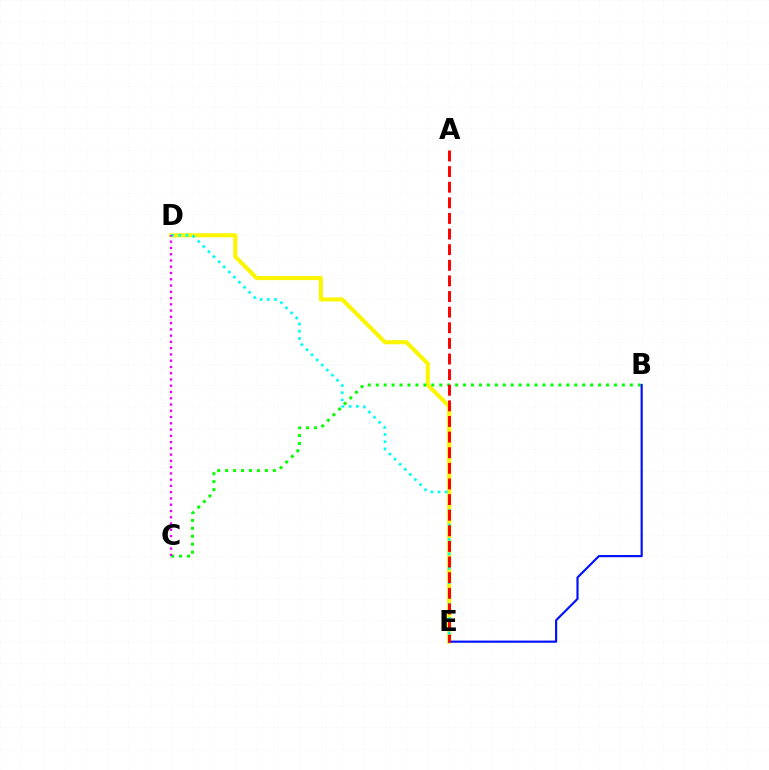{('D', 'E'): [{'color': '#fcf500', 'line_style': 'solid', 'thickness': 2.94}, {'color': '#00fff6', 'line_style': 'dotted', 'thickness': 1.96}], ('B', 'C'): [{'color': '#08ff00', 'line_style': 'dotted', 'thickness': 2.16}], ('B', 'E'): [{'color': '#0010ff', 'line_style': 'solid', 'thickness': 1.56}], ('C', 'D'): [{'color': '#ee00ff', 'line_style': 'dotted', 'thickness': 1.7}], ('A', 'E'): [{'color': '#ff0000', 'line_style': 'dashed', 'thickness': 2.12}]}